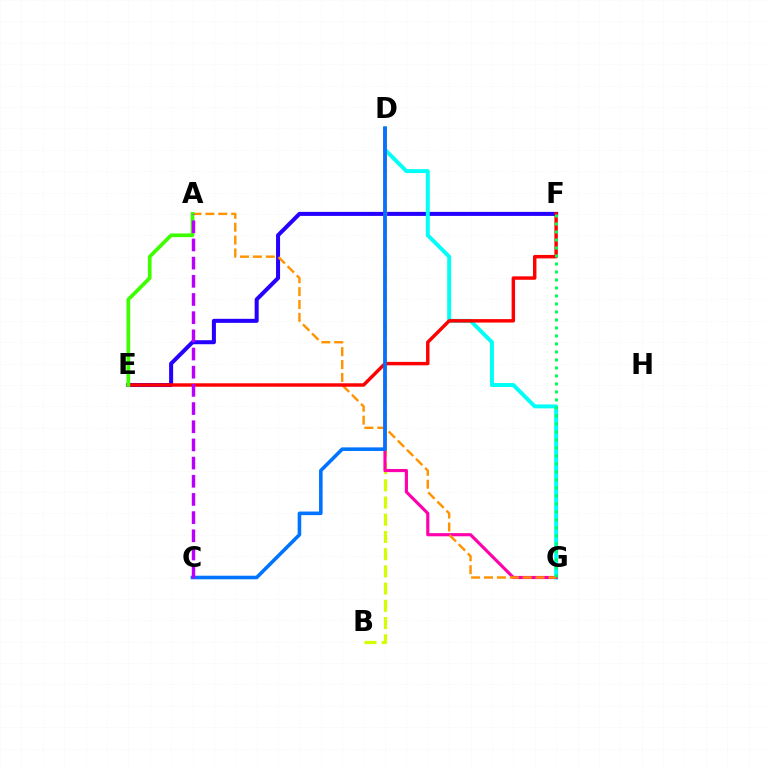{('E', 'F'): [{'color': '#2500ff', 'line_style': 'solid', 'thickness': 2.9}, {'color': '#ff0000', 'line_style': 'solid', 'thickness': 2.48}], ('D', 'G'): [{'color': '#00fff6', 'line_style': 'solid', 'thickness': 2.83}, {'color': '#ff00ac', 'line_style': 'solid', 'thickness': 2.27}], ('B', 'D'): [{'color': '#d1ff00', 'line_style': 'dashed', 'thickness': 2.34}], ('A', 'G'): [{'color': '#ff9400', 'line_style': 'dashed', 'thickness': 1.75}], ('F', 'G'): [{'color': '#00ff5c', 'line_style': 'dotted', 'thickness': 2.17}], ('A', 'E'): [{'color': '#3dff00', 'line_style': 'solid', 'thickness': 2.67}], ('C', 'D'): [{'color': '#0074ff', 'line_style': 'solid', 'thickness': 2.58}], ('A', 'C'): [{'color': '#b900ff', 'line_style': 'dashed', 'thickness': 2.47}]}